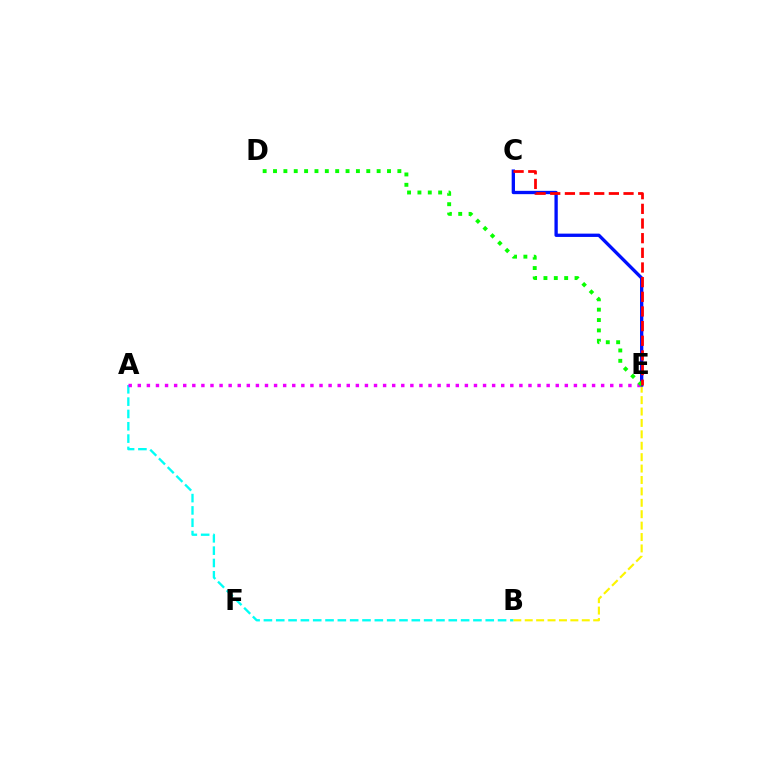{('B', 'E'): [{'color': '#fcf500', 'line_style': 'dashed', 'thickness': 1.55}], ('C', 'E'): [{'color': '#0010ff', 'line_style': 'solid', 'thickness': 2.39}, {'color': '#ff0000', 'line_style': 'dashed', 'thickness': 1.99}], ('A', 'B'): [{'color': '#00fff6', 'line_style': 'dashed', 'thickness': 1.67}], ('A', 'E'): [{'color': '#ee00ff', 'line_style': 'dotted', 'thickness': 2.47}], ('D', 'E'): [{'color': '#08ff00', 'line_style': 'dotted', 'thickness': 2.82}]}